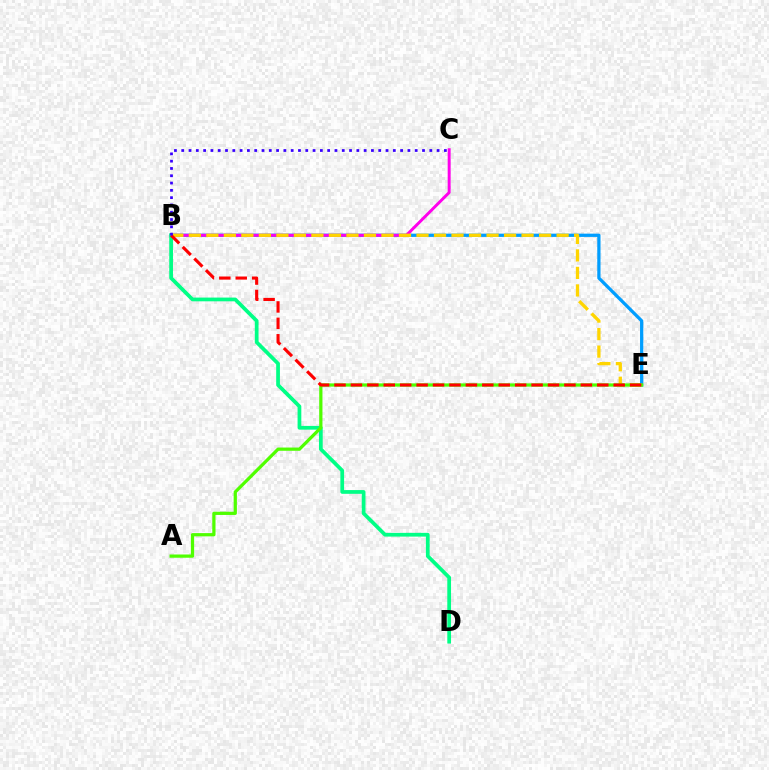{('B', 'E'): [{'color': '#009eff', 'line_style': 'solid', 'thickness': 2.35}, {'color': '#ffd500', 'line_style': 'dashed', 'thickness': 2.38}, {'color': '#ff0000', 'line_style': 'dashed', 'thickness': 2.23}], ('B', 'C'): [{'color': '#ff00ed', 'line_style': 'solid', 'thickness': 2.13}, {'color': '#3700ff', 'line_style': 'dotted', 'thickness': 1.98}], ('B', 'D'): [{'color': '#00ff86', 'line_style': 'solid', 'thickness': 2.69}], ('A', 'E'): [{'color': '#4fff00', 'line_style': 'solid', 'thickness': 2.33}]}